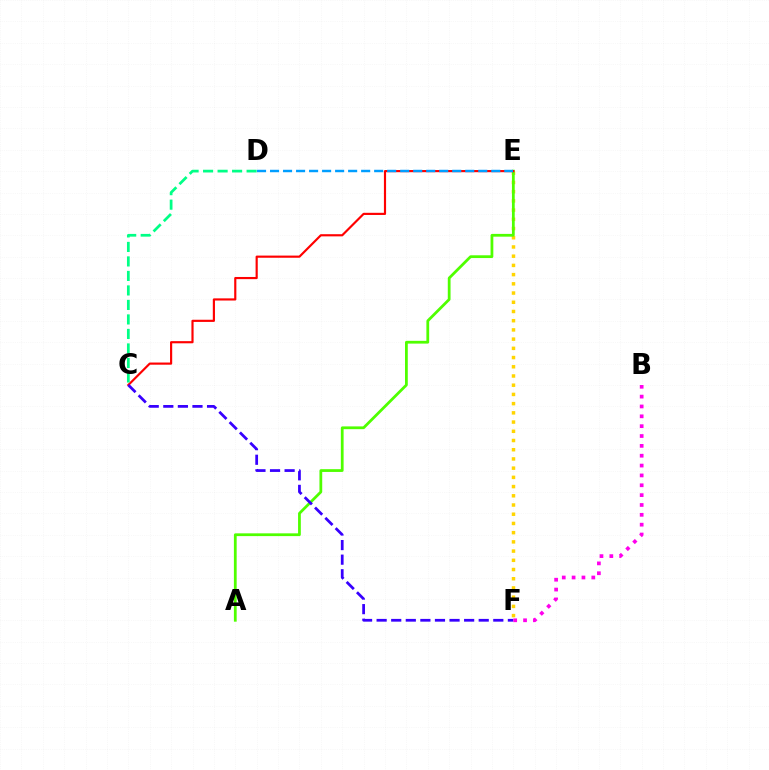{('E', 'F'): [{'color': '#ffd500', 'line_style': 'dotted', 'thickness': 2.5}], ('A', 'E'): [{'color': '#4fff00', 'line_style': 'solid', 'thickness': 1.99}], ('C', 'E'): [{'color': '#ff0000', 'line_style': 'solid', 'thickness': 1.56}], ('C', 'F'): [{'color': '#3700ff', 'line_style': 'dashed', 'thickness': 1.98}], ('B', 'F'): [{'color': '#ff00ed', 'line_style': 'dotted', 'thickness': 2.68}], ('C', 'D'): [{'color': '#00ff86', 'line_style': 'dashed', 'thickness': 1.97}], ('D', 'E'): [{'color': '#009eff', 'line_style': 'dashed', 'thickness': 1.77}]}